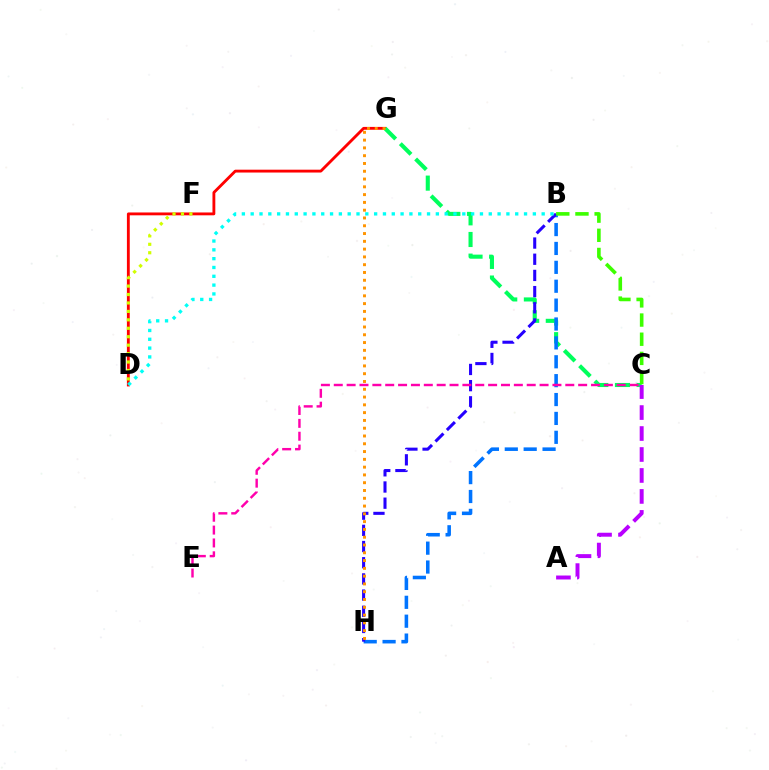{('D', 'G'): [{'color': '#ff0000', 'line_style': 'solid', 'thickness': 2.05}], ('C', 'G'): [{'color': '#00ff5c', 'line_style': 'dashed', 'thickness': 2.94}], ('A', 'C'): [{'color': '#b900ff', 'line_style': 'dashed', 'thickness': 2.85}], ('B', 'H'): [{'color': '#0074ff', 'line_style': 'dashed', 'thickness': 2.57}, {'color': '#2500ff', 'line_style': 'dashed', 'thickness': 2.2}], ('D', 'F'): [{'color': '#d1ff00', 'line_style': 'dotted', 'thickness': 2.29}], ('B', 'D'): [{'color': '#00fff6', 'line_style': 'dotted', 'thickness': 2.4}], ('C', 'E'): [{'color': '#ff00ac', 'line_style': 'dashed', 'thickness': 1.75}], ('G', 'H'): [{'color': '#ff9400', 'line_style': 'dotted', 'thickness': 2.12}], ('B', 'C'): [{'color': '#3dff00', 'line_style': 'dashed', 'thickness': 2.6}]}